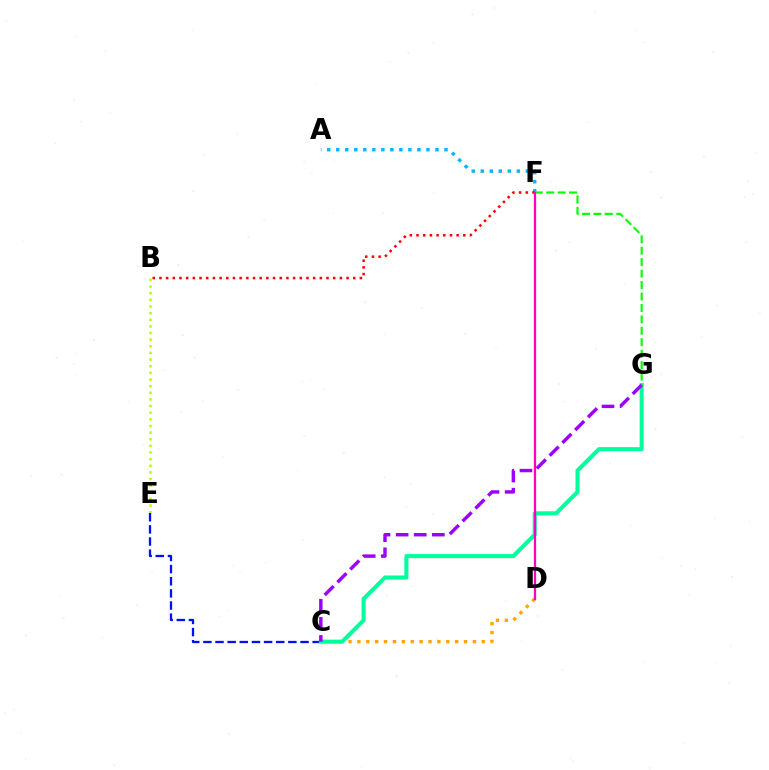{('B', 'E'): [{'color': '#b3ff00', 'line_style': 'dotted', 'thickness': 1.8}], ('A', 'F'): [{'color': '#00b5ff', 'line_style': 'dotted', 'thickness': 2.45}], ('C', 'D'): [{'color': '#ffa500', 'line_style': 'dotted', 'thickness': 2.41}], ('C', 'E'): [{'color': '#0010ff', 'line_style': 'dashed', 'thickness': 1.65}], ('C', 'G'): [{'color': '#00ff9d', 'line_style': 'solid', 'thickness': 2.93}, {'color': '#9b00ff', 'line_style': 'dashed', 'thickness': 2.46}], ('B', 'F'): [{'color': '#ff0000', 'line_style': 'dotted', 'thickness': 1.82}], ('F', 'G'): [{'color': '#08ff00', 'line_style': 'dashed', 'thickness': 1.55}], ('D', 'F'): [{'color': '#ff00bd', 'line_style': 'solid', 'thickness': 1.64}]}